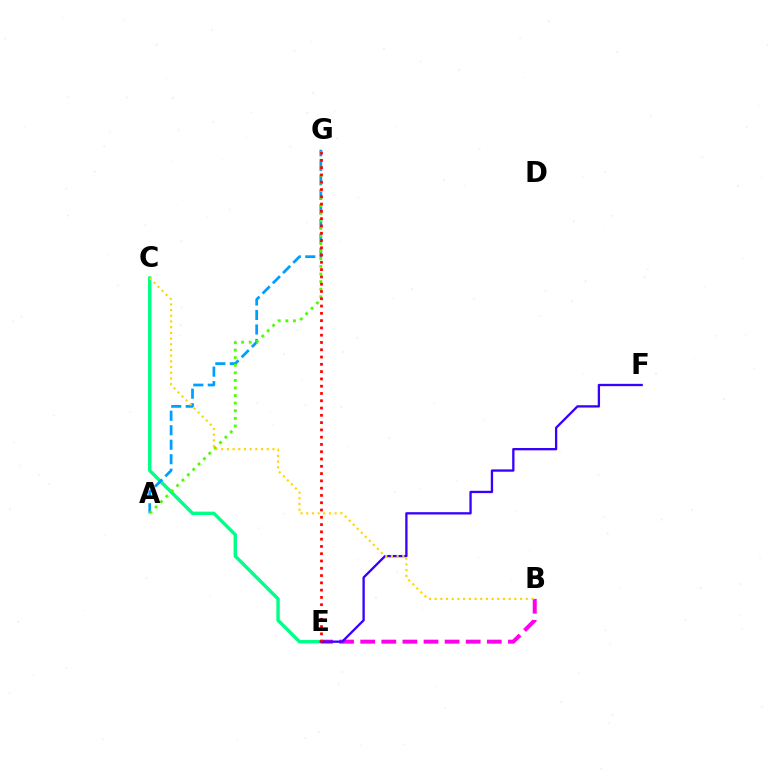{('C', 'E'): [{'color': '#00ff86', 'line_style': 'solid', 'thickness': 2.44}], ('A', 'G'): [{'color': '#009eff', 'line_style': 'dashed', 'thickness': 1.97}, {'color': '#4fff00', 'line_style': 'dotted', 'thickness': 2.06}], ('B', 'E'): [{'color': '#ff00ed', 'line_style': 'dashed', 'thickness': 2.87}], ('E', 'F'): [{'color': '#3700ff', 'line_style': 'solid', 'thickness': 1.66}], ('B', 'C'): [{'color': '#ffd500', 'line_style': 'dotted', 'thickness': 1.55}], ('E', 'G'): [{'color': '#ff0000', 'line_style': 'dotted', 'thickness': 1.98}]}